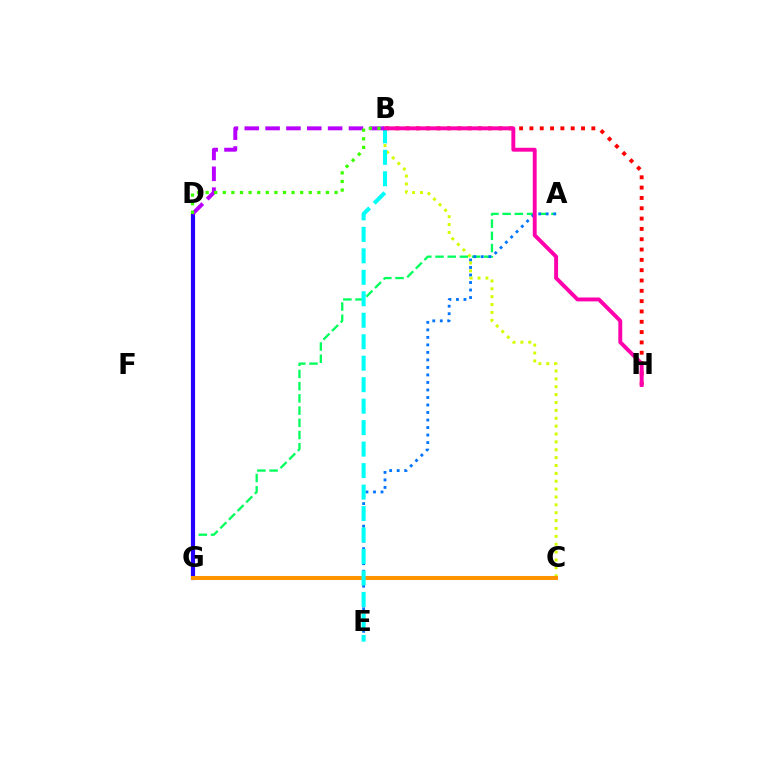{('A', 'G'): [{'color': '#00ff5c', 'line_style': 'dashed', 'thickness': 1.66}], ('A', 'E'): [{'color': '#0074ff', 'line_style': 'dotted', 'thickness': 2.04}], ('B', 'H'): [{'color': '#ff0000', 'line_style': 'dotted', 'thickness': 2.8}, {'color': '#ff00ac', 'line_style': 'solid', 'thickness': 2.81}], ('D', 'G'): [{'color': '#2500ff', 'line_style': 'solid', 'thickness': 2.99}], ('B', 'C'): [{'color': '#d1ff00', 'line_style': 'dotted', 'thickness': 2.14}], ('C', 'G'): [{'color': '#ff9400', 'line_style': 'solid', 'thickness': 2.9}], ('B', 'E'): [{'color': '#00fff6', 'line_style': 'dashed', 'thickness': 2.92}], ('B', 'D'): [{'color': '#b900ff', 'line_style': 'dashed', 'thickness': 2.83}, {'color': '#3dff00', 'line_style': 'dotted', 'thickness': 2.34}]}